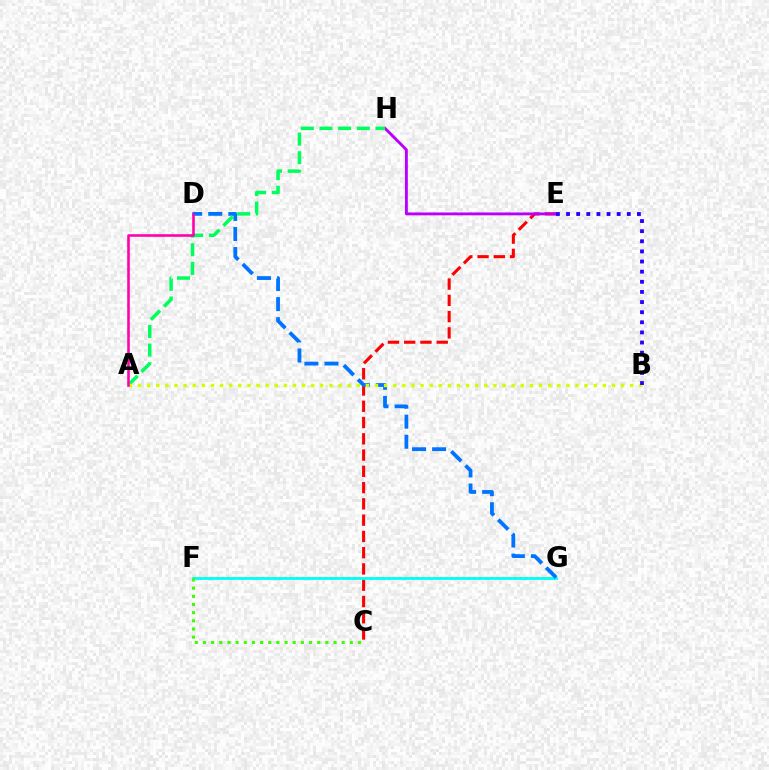{('F', 'G'): [{'color': '#ff9400', 'line_style': 'dotted', 'thickness': 1.56}, {'color': '#00fff6', 'line_style': 'solid', 'thickness': 2.01}], ('C', 'E'): [{'color': '#ff0000', 'line_style': 'dashed', 'thickness': 2.21}], ('D', 'G'): [{'color': '#0074ff', 'line_style': 'dashed', 'thickness': 2.73}], ('E', 'H'): [{'color': '#b900ff', 'line_style': 'solid', 'thickness': 2.06}], ('A', 'H'): [{'color': '#00ff5c', 'line_style': 'dashed', 'thickness': 2.53}], ('A', 'B'): [{'color': '#d1ff00', 'line_style': 'dotted', 'thickness': 2.48}], ('A', 'D'): [{'color': '#ff00ac', 'line_style': 'solid', 'thickness': 1.86}], ('C', 'F'): [{'color': '#3dff00', 'line_style': 'dotted', 'thickness': 2.22}], ('B', 'E'): [{'color': '#2500ff', 'line_style': 'dotted', 'thickness': 2.75}]}